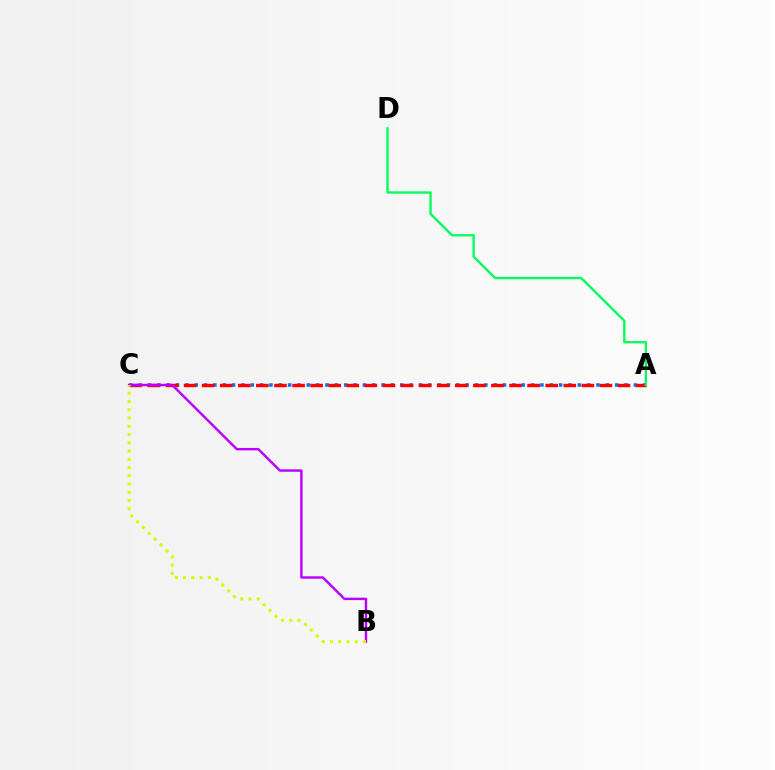{('A', 'C'): [{'color': '#0074ff', 'line_style': 'dotted', 'thickness': 2.54}, {'color': '#ff0000', 'line_style': 'dashed', 'thickness': 2.46}], ('B', 'C'): [{'color': '#b900ff', 'line_style': 'solid', 'thickness': 1.74}, {'color': '#d1ff00', 'line_style': 'dotted', 'thickness': 2.24}], ('A', 'D'): [{'color': '#00ff5c', 'line_style': 'solid', 'thickness': 1.69}]}